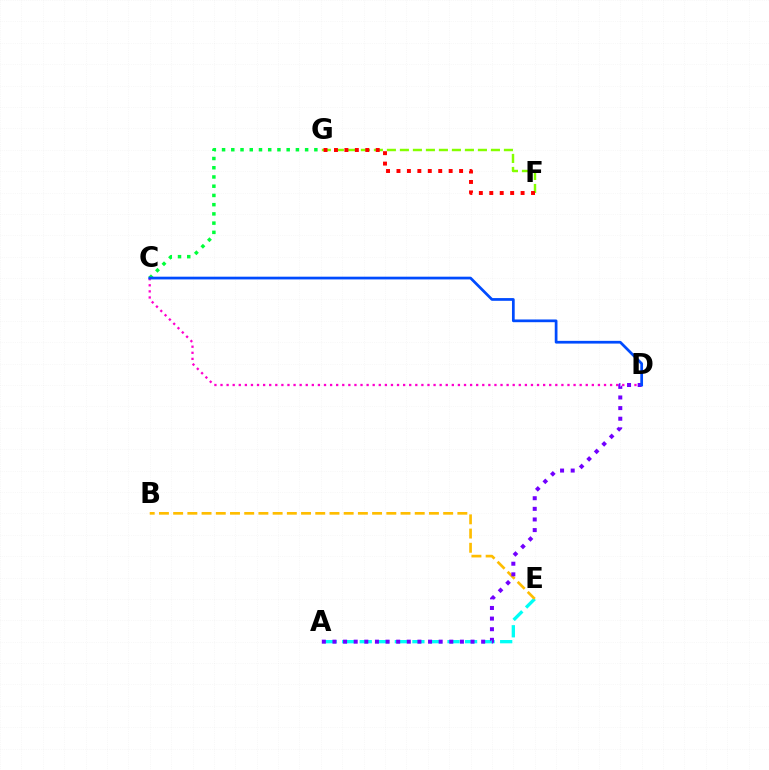{('C', 'G'): [{'color': '#00ff39', 'line_style': 'dotted', 'thickness': 2.51}], ('A', 'E'): [{'color': '#00fff6', 'line_style': 'dashed', 'thickness': 2.38}], ('F', 'G'): [{'color': '#84ff00', 'line_style': 'dashed', 'thickness': 1.77}, {'color': '#ff0000', 'line_style': 'dotted', 'thickness': 2.84}], ('B', 'E'): [{'color': '#ffbd00', 'line_style': 'dashed', 'thickness': 1.93}], ('C', 'D'): [{'color': '#ff00cf', 'line_style': 'dotted', 'thickness': 1.65}, {'color': '#004bff', 'line_style': 'solid', 'thickness': 1.96}], ('A', 'D'): [{'color': '#7200ff', 'line_style': 'dotted', 'thickness': 2.89}]}